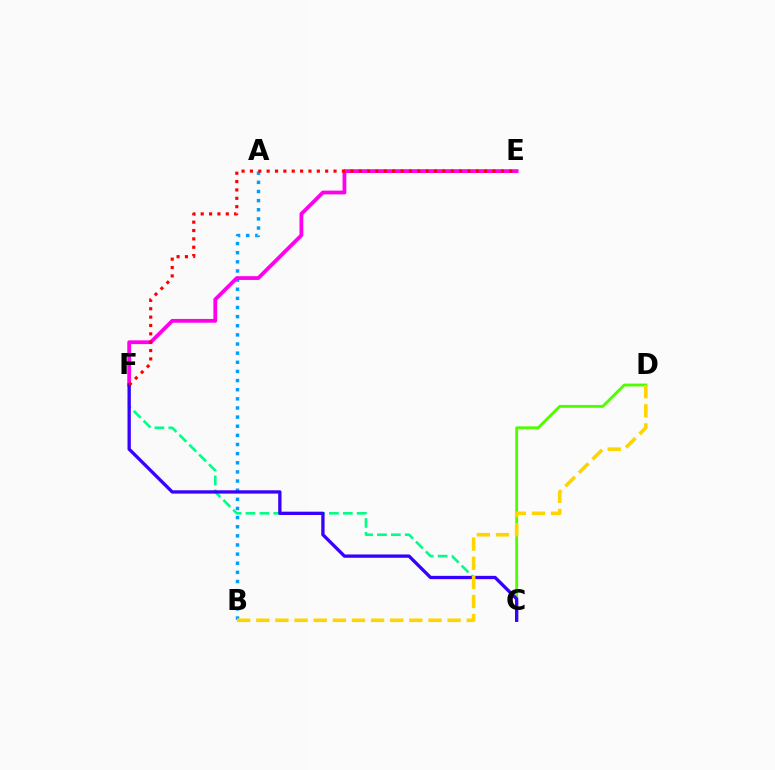{('A', 'B'): [{'color': '#009eff', 'line_style': 'dotted', 'thickness': 2.48}], ('E', 'F'): [{'color': '#ff00ed', 'line_style': 'solid', 'thickness': 2.72}, {'color': '#ff0000', 'line_style': 'dotted', 'thickness': 2.27}], ('C', 'D'): [{'color': '#4fff00', 'line_style': 'solid', 'thickness': 2.06}], ('C', 'F'): [{'color': '#00ff86', 'line_style': 'dashed', 'thickness': 1.89}, {'color': '#3700ff', 'line_style': 'solid', 'thickness': 2.38}], ('B', 'D'): [{'color': '#ffd500', 'line_style': 'dashed', 'thickness': 2.6}]}